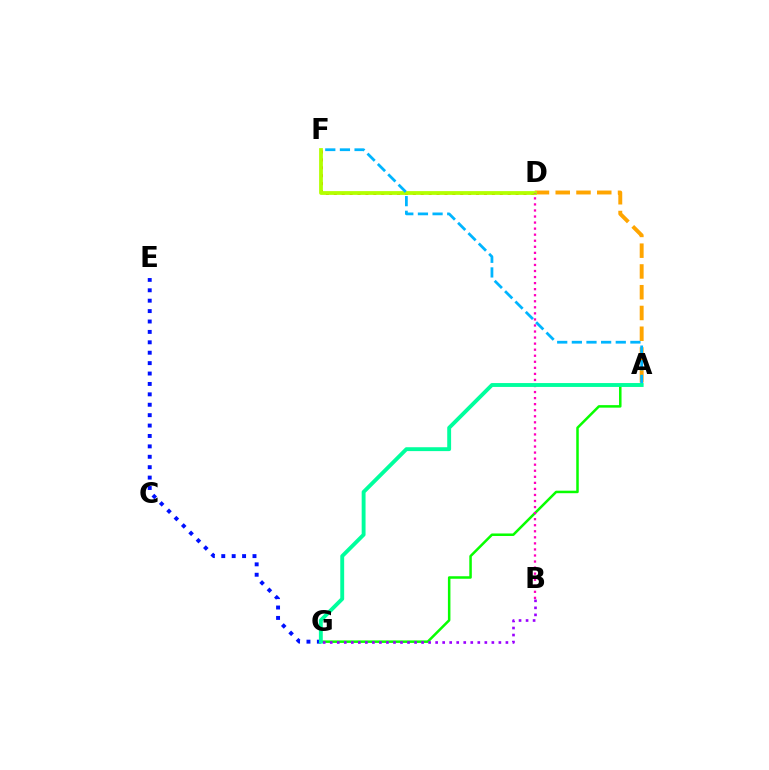{('D', 'F'): [{'color': '#ff0000', 'line_style': 'dotted', 'thickness': 2.15}, {'color': '#b3ff00', 'line_style': 'solid', 'thickness': 2.72}], ('A', 'D'): [{'color': '#ffa500', 'line_style': 'dashed', 'thickness': 2.82}], ('A', 'G'): [{'color': '#08ff00', 'line_style': 'solid', 'thickness': 1.81}, {'color': '#00ff9d', 'line_style': 'solid', 'thickness': 2.79}], ('E', 'G'): [{'color': '#0010ff', 'line_style': 'dotted', 'thickness': 2.83}], ('A', 'F'): [{'color': '#00b5ff', 'line_style': 'dashed', 'thickness': 1.99}], ('B', 'D'): [{'color': '#ff00bd', 'line_style': 'dotted', 'thickness': 1.64}], ('B', 'G'): [{'color': '#9b00ff', 'line_style': 'dotted', 'thickness': 1.91}]}